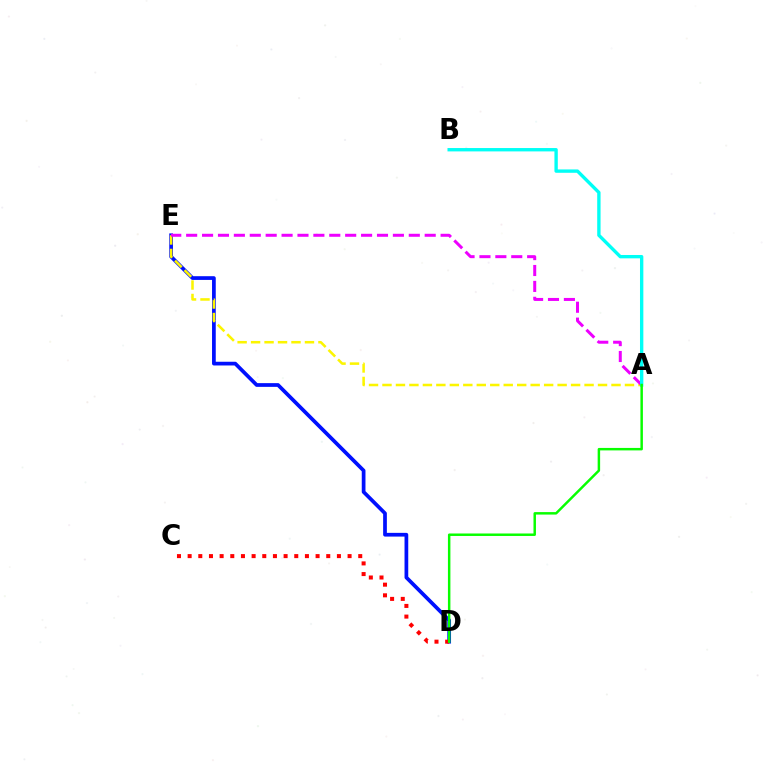{('D', 'E'): [{'color': '#0010ff', 'line_style': 'solid', 'thickness': 2.68}], ('A', 'E'): [{'color': '#fcf500', 'line_style': 'dashed', 'thickness': 1.83}, {'color': '#ee00ff', 'line_style': 'dashed', 'thickness': 2.16}], ('C', 'D'): [{'color': '#ff0000', 'line_style': 'dotted', 'thickness': 2.9}], ('A', 'B'): [{'color': '#00fff6', 'line_style': 'solid', 'thickness': 2.42}], ('A', 'D'): [{'color': '#08ff00', 'line_style': 'solid', 'thickness': 1.78}]}